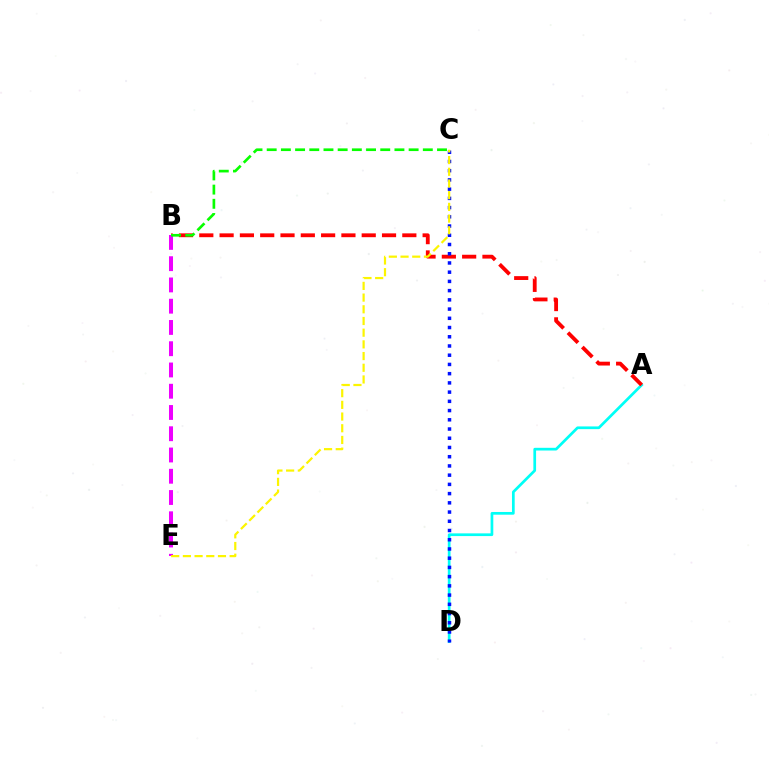{('A', 'D'): [{'color': '#00fff6', 'line_style': 'solid', 'thickness': 1.95}], ('A', 'B'): [{'color': '#ff0000', 'line_style': 'dashed', 'thickness': 2.76}], ('B', 'E'): [{'color': '#ee00ff', 'line_style': 'dashed', 'thickness': 2.89}], ('C', 'D'): [{'color': '#0010ff', 'line_style': 'dotted', 'thickness': 2.51}], ('C', 'E'): [{'color': '#fcf500', 'line_style': 'dashed', 'thickness': 1.59}], ('B', 'C'): [{'color': '#08ff00', 'line_style': 'dashed', 'thickness': 1.93}]}